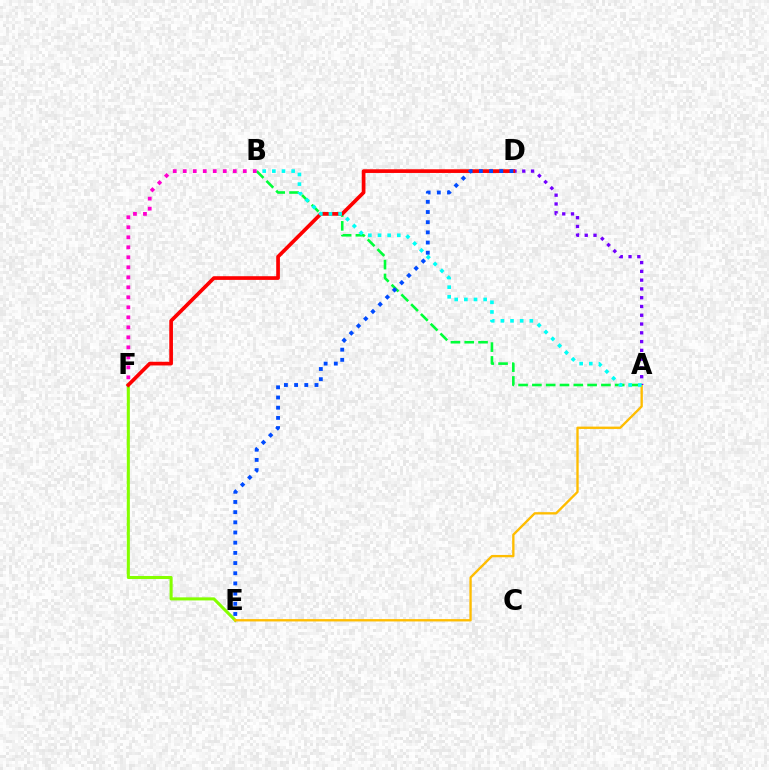{('A', 'B'): [{'color': '#00ff39', 'line_style': 'dashed', 'thickness': 1.88}, {'color': '#00fff6', 'line_style': 'dotted', 'thickness': 2.62}], ('E', 'F'): [{'color': '#84ff00', 'line_style': 'solid', 'thickness': 2.2}], ('A', 'E'): [{'color': '#ffbd00', 'line_style': 'solid', 'thickness': 1.69}], ('A', 'D'): [{'color': '#7200ff', 'line_style': 'dotted', 'thickness': 2.38}], ('D', 'F'): [{'color': '#ff0000', 'line_style': 'solid', 'thickness': 2.65}], ('D', 'E'): [{'color': '#004bff', 'line_style': 'dotted', 'thickness': 2.77}], ('B', 'F'): [{'color': '#ff00cf', 'line_style': 'dotted', 'thickness': 2.72}]}